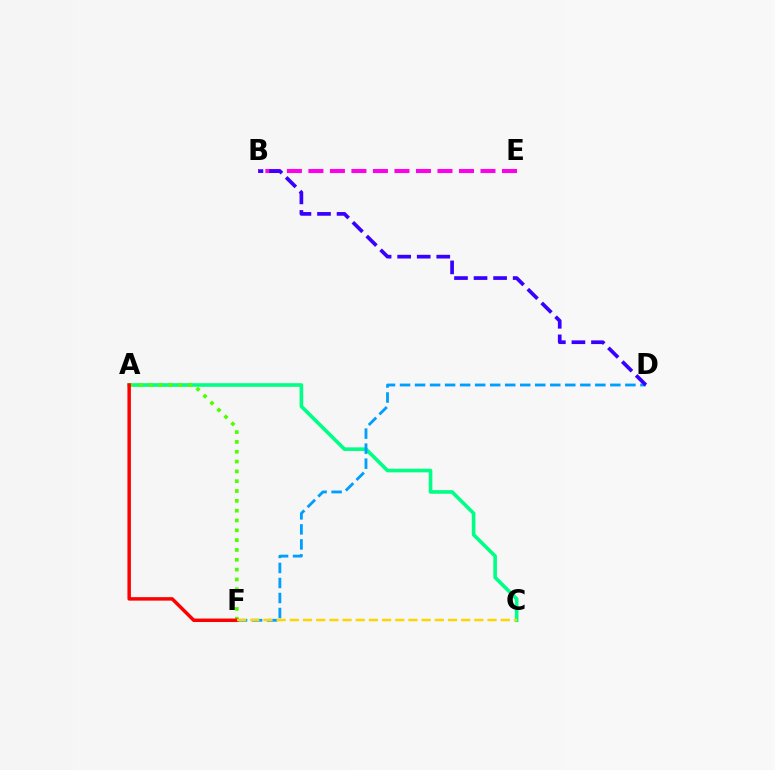{('A', 'C'): [{'color': '#00ff86', 'line_style': 'solid', 'thickness': 2.6}], ('D', 'F'): [{'color': '#009eff', 'line_style': 'dashed', 'thickness': 2.04}], ('A', 'F'): [{'color': '#4fff00', 'line_style': 'dotted', 'thickness': 2.67}, {'color': '#ff0000', 'line_style': 'solid', 'thickness': 2.5}], ('C', 'F'): [{'color': '#ffd500', 'line_style': 'dashed', 'thickness': 1.79}], ('B', 'E'): [{'color': '#ff00ed', 'line_style': 'dashed', 'thickness': 2.92}], ('B', 'D'): [{'color': '#3700ff', 'line_style': 'dashed', 'thickness': 2.66}]}